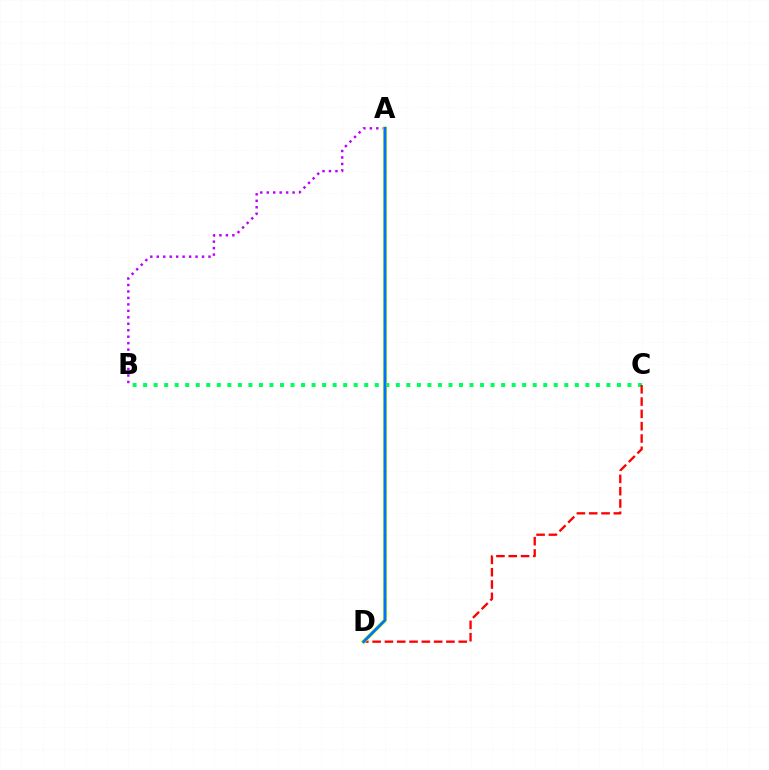{('B', 'C'): [{'color': '#00ff5c', 'line_style': 'dotted', 'thickness': 2.86}], ('A', 'B'): [{'color': '#b900ff', 'line_style': 'dotted', 'thickness': 1.76}], ('C', 'D'): [{'color': '#ff0000', 'line_style': 'dashed', 'thickness': 1.67}], ('A', 'D'): [{'color': '#d1ff00', 'line_style': 'solid', 'thickness': 2.87}, {'color': '#0074ff', 'line_style': 'solid', 'thickness': 2.03}]}